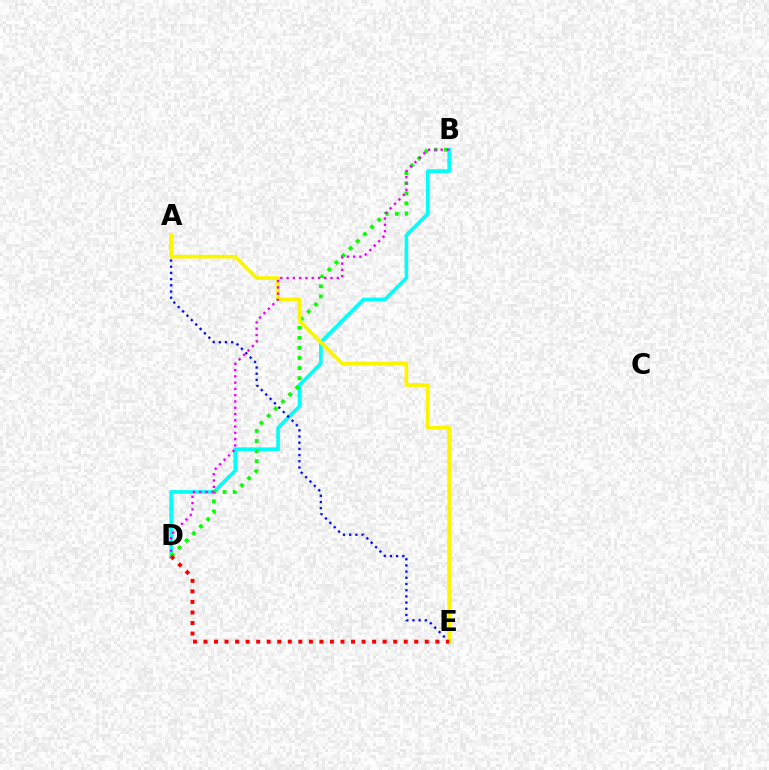{('B', 'D'): [{'color': '#00fff6', 'line_style': 'solid', 'thickness': 2.6}, {'color': '#08ff00', 'line_style': 'dotted', 'thickness': 2.74}, {'color': '#ee00ff', 'line_style': 'dotted', 'thickness': 1.71}], ('A', 'E'): [{'color': '#0010ff', 'line_style': 'dotted', 'thickness': 1.68}, {'color': '#fcf500', 'line_style': 'solid', 'thickness': 2.67}], ('D', 'E'): [{'color': '#ff0000', 'line_style': 'dotted', 'thickness': 2.86}]}